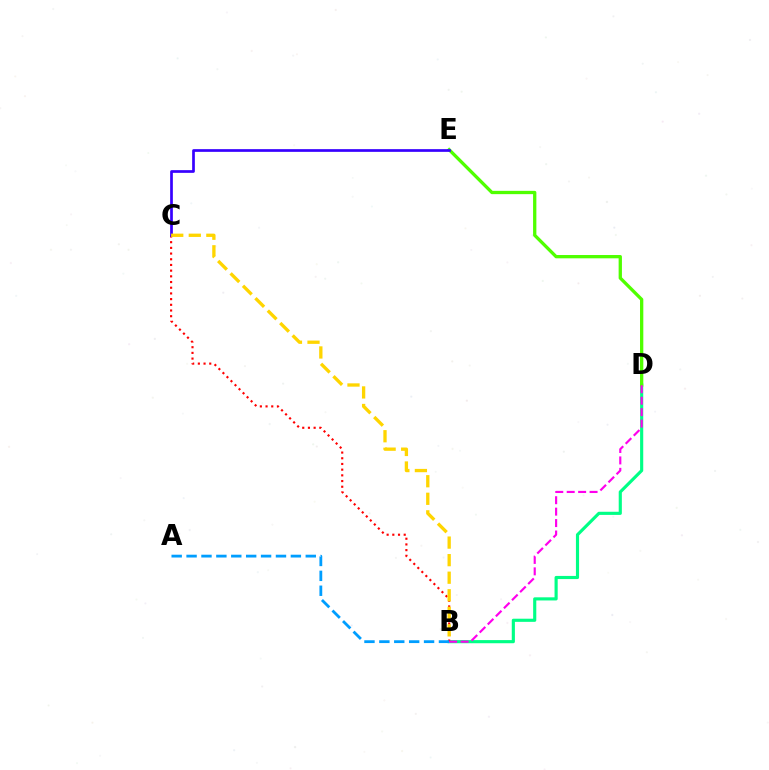{('B', 'D'): [{'color': '#00ff86', 'line_style': 'solid', 'thickness': 2.26}, {'color': '#ff00ed', 'line_style': 'dashed', 'thickness': 1.55}], ('B', 'C'): [{'color': '#ff0000', 'line_style': 'dotted', 'thickness': 1.55}, {'color': '#ffd500', 'line_style': 'dashed', 'thickness': 2.38}], ('D', 'E'): [{'color': '#4fff00', 'line_style': 'solid', 'thickness': 2.38}], ('A', 'B'): [{'color': '#009eff', 'line_style': 'dashed', 'thickness': 2.02}], ('C', 'E'): [{'color': '#3700ff', 'line_style': 'solid', 'thickness': 1.95}]}